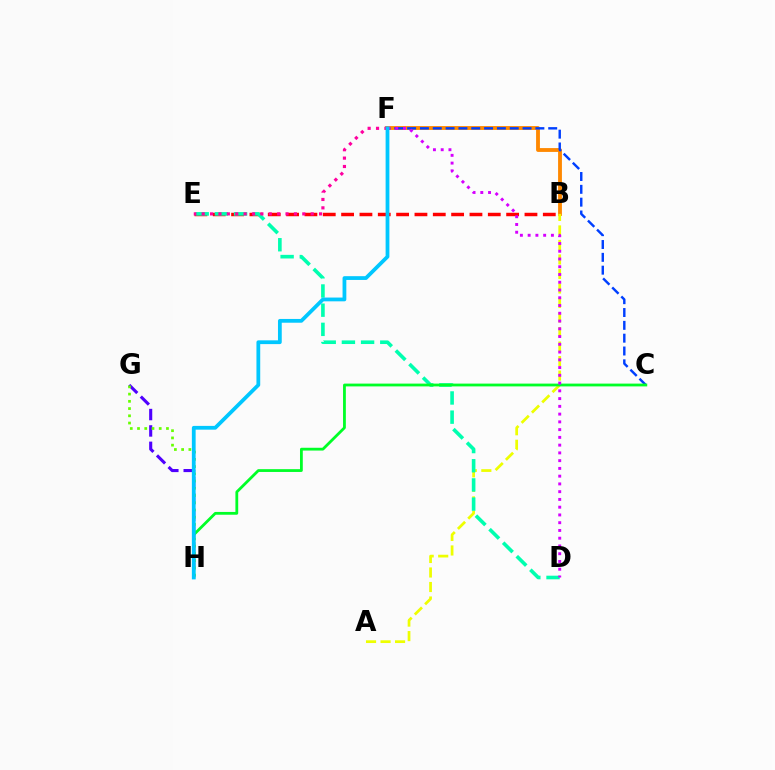{('B', 'F'): [{'color': '#ff8800', 'line_style': 'solid', 'thickness': 2.76}], ('A', 'B'): [{'color': '#eeff00', 'line_style': 'dashed', 'thickness': 1.97}], ('B', 'E'): [{'color': '#ff0000', 'line_style': 'dashed', 'thickness': 2.49}], ('C', 'F'): [{'color': '#003fff', 'line_style': 'dashed', 'thickness': 1.74}], ('G', 'H'): [{'color': '#4f00ff', 'line_style': 'dashed', 'thickness': 2.23}, {'color': '#66ff00', 'line_style': 'dotted', 'thickness': 1.97}], ('D', 'E'): [{'color': '#00ffaf', 'line_style': 'dashed', 'thickness': 2.61}], ('E', 'F'): [{'color': '#ff00a0', 'line_style': 'dotted', 'thickness': 2.28}], ('C', 'H'): [{'color': '#00ff27', 'line_style': 'solid', 'thickness': 2.01}], ('D', 'F'): [{'color': '#d600ff', 'line_style': 'dotted', 'thickness': 2.11}], ('F', 'H'): [{'color': '#00c7ff', 'line_style': 'solid', 'thickness': 2.71}]}